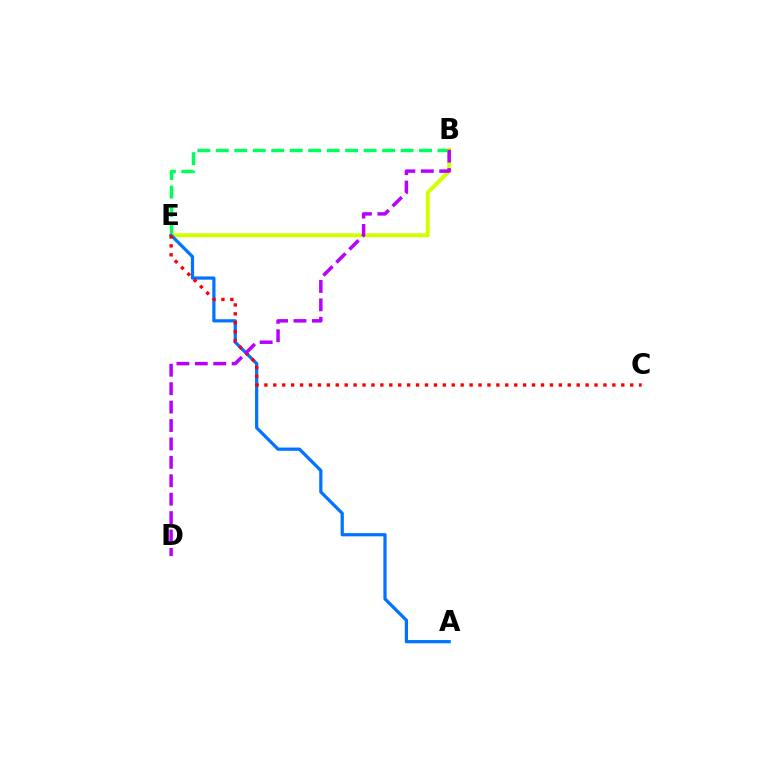{('B', 'E'): [{'color': '#00ff5c', 'line_style': 'dashed', 'thickness': 2.51}, {'color': '#d1ff00', 'line_style': 'solid', 'thickness': 2.84}], ('A', 'E'): [{'color': '#0074ff', 'line_style': 'solid', 'thickness': 2.33}], ('C', 'E'): [{'color': '#ff0000', 'line_style': 'dotted', 'thickness': 2.42}], ('B', 'D'): [{'color': '#b900ff', 'line_style': 'dashed', 'thickness': 2.5}]}